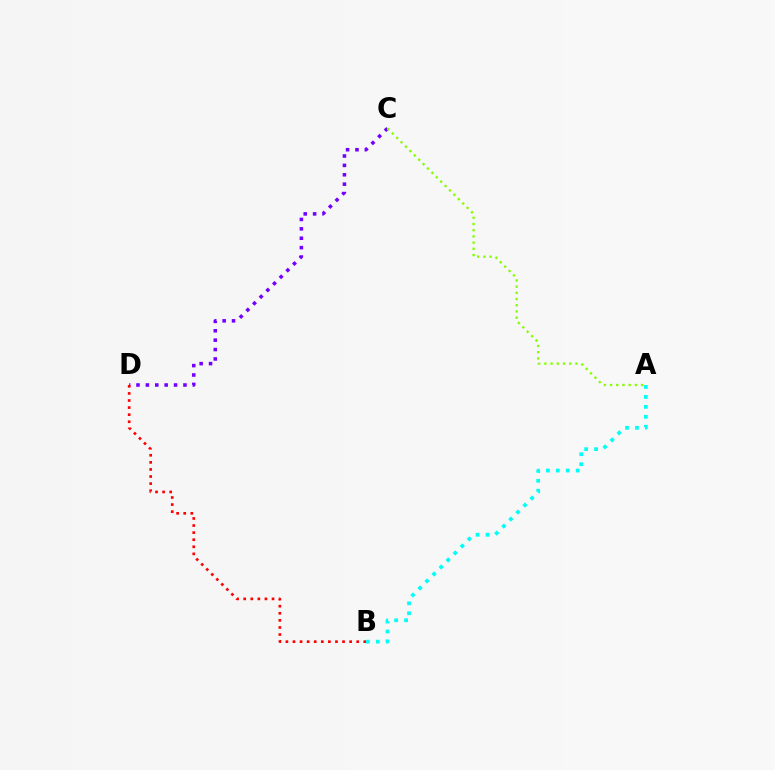{('A', 'B'): [{'color': '#00fff6', 'line_style': 'dotted', 'thickness': 2.7}], ('C', 'D'): [{'color': '#7200ff', 'line_style': 'dotted', 'thickness': 2.55}], ('A', 'C'): [{'color': '#84ff00', 'line_style': 'dotted', 'thickness': 1.69}], ('B', 'D'): [{'color': '#ff0000', 'line_style': 'dotted', 'thickness': 1.92}]}